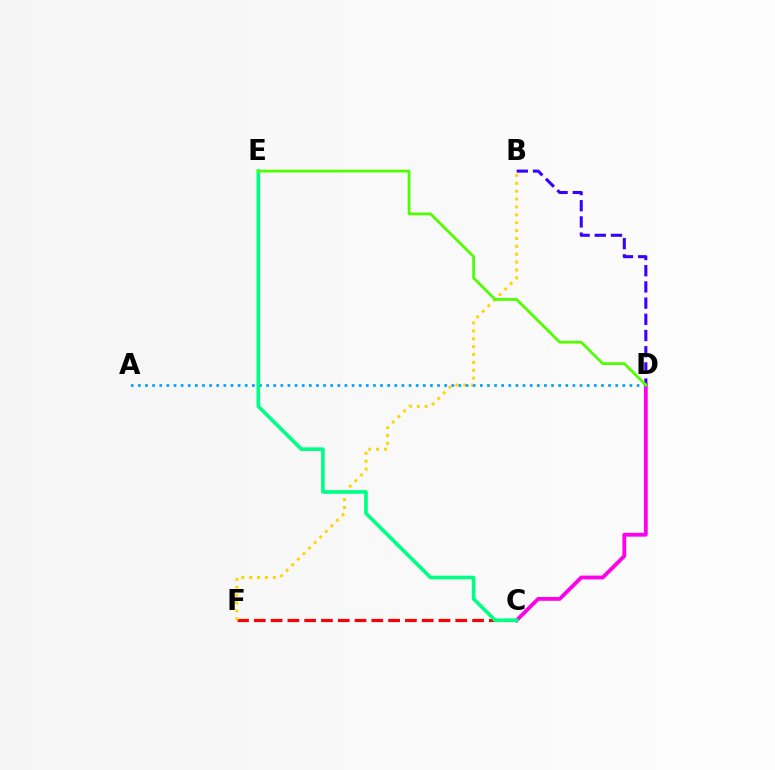{('B', 'D'): [{'color': '#3700ff', 'line_style': 'dashed', 'thickness': 2.2}], ('C', 'D'): [{'color': '#ff00ed', 'line_style': 'solid', 'thickness': 2.74}], ('C', 'F'): [{'color': '#ff0000', 'line_style': 'dashed', 'thickness': 2.28}], ('B', 'F'): [{'color': '#ffd500', 'line_style': 'dotted', 'thickness': 2.14}], ('A', 'D'): [{'color': '#009eff', 'line_style': 'dotted', 'thickness': 1.94}], ('C', 'E'): [{'color': '#00ff86', 'line_style': 'solid', 'thickness': 2.62}], ('D', 'E'): [{'color': '#4fff00', 'line_style': 'solid', 'thickness': 1.98}]}